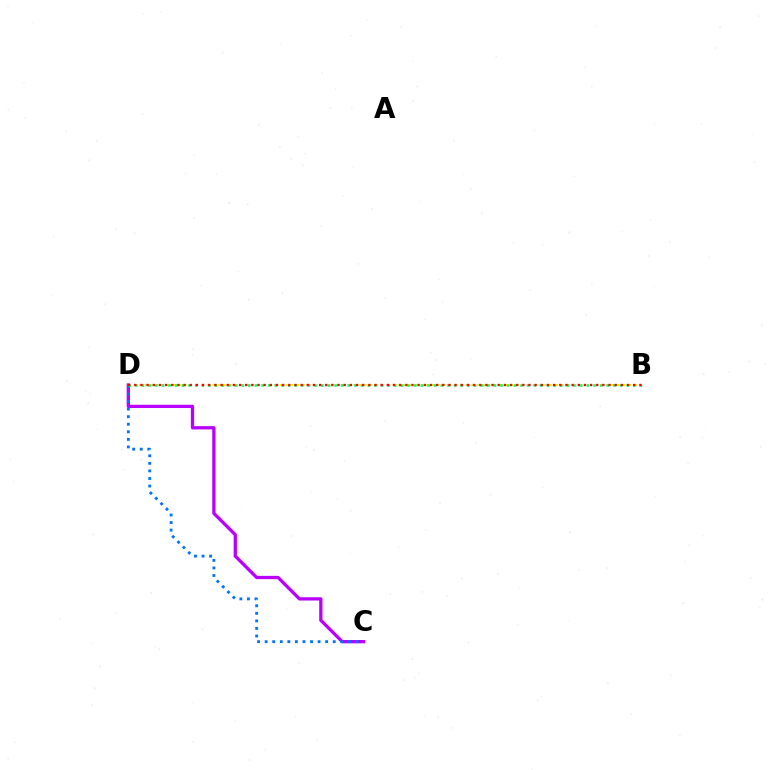{('C', 'D'): [{'color': '#b900ff', 'line_style': 'solid', 'thickness': 2.36}, {'color': '#0074ff', 'line_style': 'dotted', 'thickness': 2.05}], ('B', 'D'): [{'color': '#d1ff00', 'line_style': 'dotted', 'thickness': 1.53}, {'color': '#00ff5c', 'line_style': 'dotted', 'thickness': 1.8}, {'color': '#ff0000', 'line_style': 'dotted', 'thickness': 1.67}]}